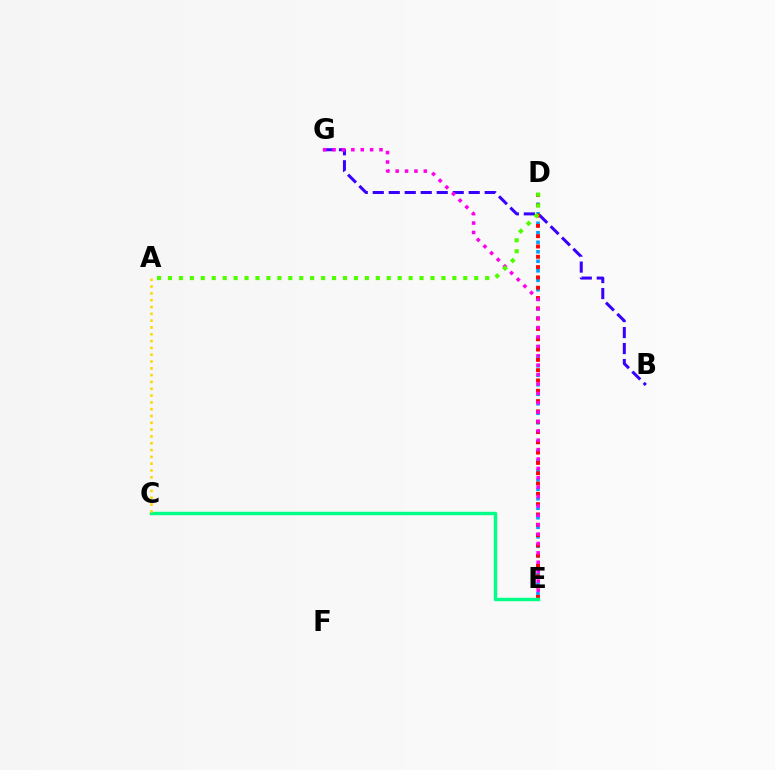{('B', 'G'): [{'color': '#3700ff', 'line_style': 'dashed', 'thickness': 2.17}], ('D', 'E'): [{'color': '#009eff', 'line_style': 'dotted', 'thickness': 2.58}, {'color': '#ff0000', 'line_style': 'dotted', 'thickness': 2.8}], ('E', 'G'): [{'color': '#ff00ed', 'line_style': 'dotted', 'thickness': 2.55}], ('C', 'E'): [{'color': '#00ff86', 'line_style': 'solid', 'thickness': 2.48}], ('A', 'D'): [{'color': '#4fff00', 'line_style': 'dotted', 'thickness': 2.97}], ('A', 'C'): [{'color': '#ffd500', 'line_style': 'dotted', 'thickness': 1.85}]}